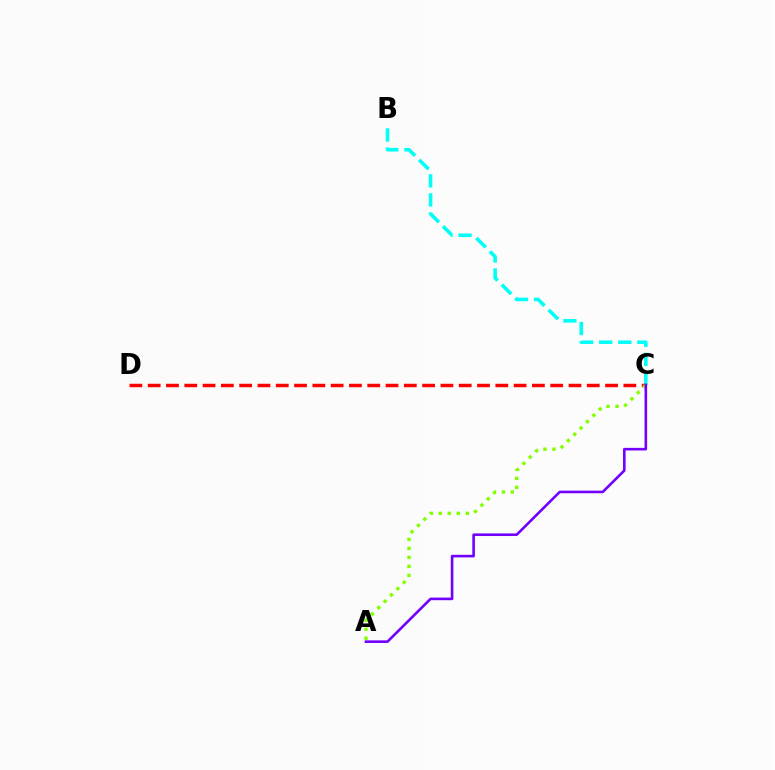{('B', 'C'): [{'color': '#00fff6', 'line_style': 'dashed', 'thickness': 2.59}], ('C', 'D'): [{'color': '#ff0000', 'line_style': 'dashed', 'thickness': 2.49}], ('A', 'C'): [{'color': '#84ff00', 'line_style': 'dotted', 'thickness': 2.44}, {'color': '#7200ff', 'line_style': 'solid', 'thickness': 1.88}]}